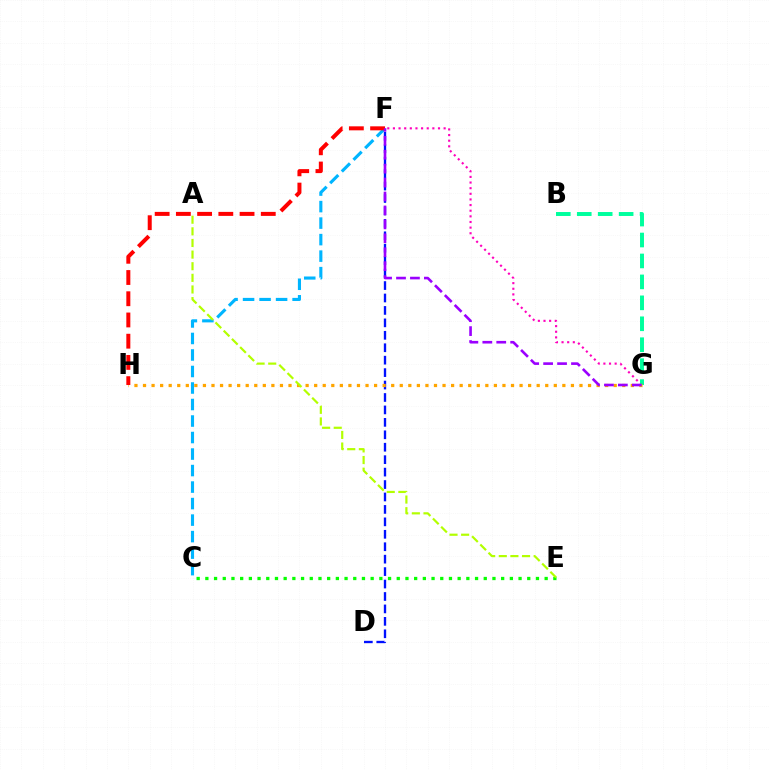{('C', 'E'): [{'color': '#08ff00', 'line_style': 'dotted', 'thickness': 2.36}], ('C', 'F'): [{'color': '#00b5ff', 'line_style': 'dashed', 'thickness': 2.24}], ('F', 'G'): [{'color': '#ff00bd', 'line_style': 'dotted', 'thickness': 1.53}, {'color': '#9b00ff', 'line_style': 'dashed', 'thickness': 1.89}], ('B', 'G'): [{'color': '#00ff9d', 'line_style': 'dashed', 'thickness': 2.84}], ('D', 'F'): [{'color': '#0010ff', 'line_style': 'dashed', 'thickness': 1.69}], ('G', 'H'): [{'color': '#ffa500', 'line_style': 'dotted', 'thickness': 2.33}], ('F', 'H'): [{'color': '#ff0000', 'line_style': 'dashed', 'thickness': 2.88}], ('A', 'E'): [{'color': '#b3ff00', 'line_style': 'dashed', 'thickness': 1.58}]}